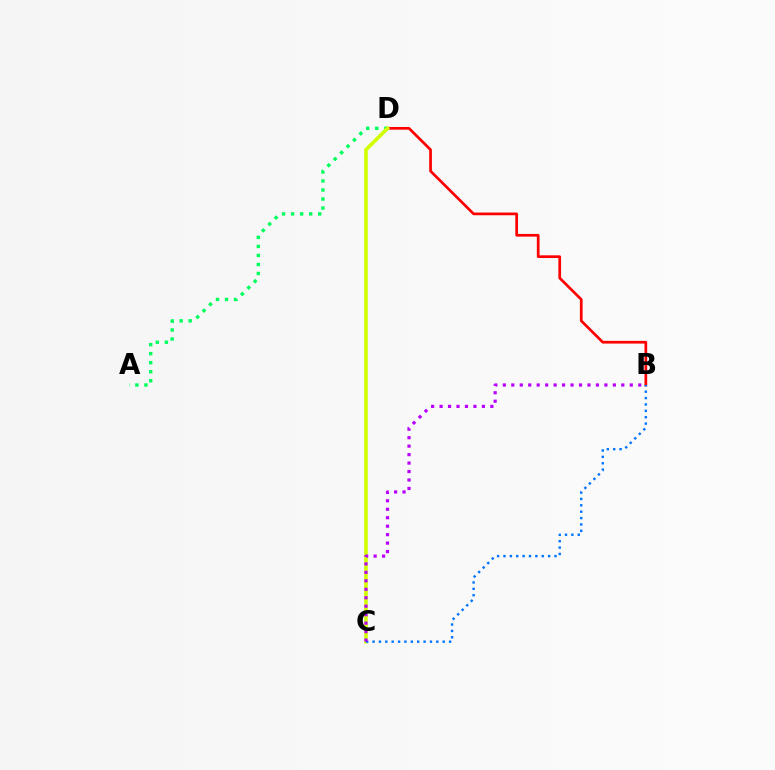{('B', 'D'): [{'color': '#ff0000', 'line_style': 'solid', 'thickness': 1.95}], ('A', 'D'): [{'color': '#00ff5c', 'line_style': 'dotted', 'thickness': 2.45}], ('C', 'D'): [{'color': '#d1ff00', 'line_style': 'solid', 'thickness': 2.6}], ('B', 'C'): [{'color': '#0074ff', 'line_style': 'dotted', 'thickness': 1.73}, {'color': '#b900ff', 'line_style': 'dotted', 'thickness': 2.3}]}